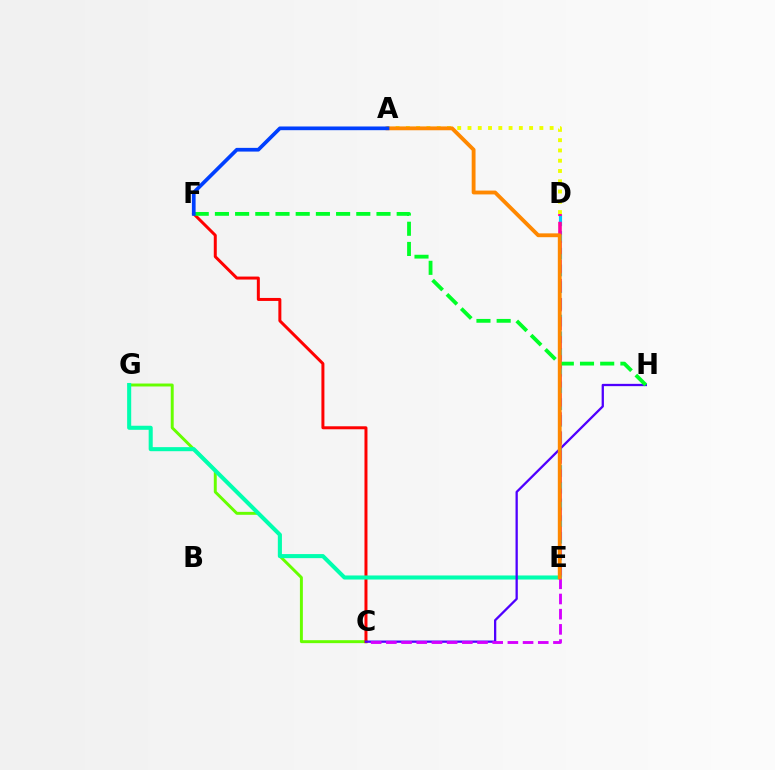{('C', 'G'): [{'color': '#66ff00', 'line_style': 'solid', 'thickness': 2.12}], ('D', 'E'): [{'color': '#00c7ff', 'line_style': 'dashed', 'thickness': 2.27}, {'color': '#ff00a0', 'line_style': 'dashed', 'thickness': 2.59}], ('A', 'D'): [{'color': '#eeff00', 'line_style': 'dotted', 'thickness': 2.79}], ('C', 'F'): [{'color': '#ff0000', 'line_style': 'solid', 'thickness': 2.15}], ('E', 'G'): [{'color': '#00ffaf', 'line_style': 'solid', 'thickness': 2.93}], ('C', 'H'): [{'color': '#4f00ff', 'line_style': 'solid', 'thickness': 1.65}], ('C', 'E'): [{'color': '#d600ff', 'line_style': 'dashed', 'thickness': 2.06}], ('F', 'H'): [{'color': '#00ff27', 'line_style': 'dashed', 'thickness': 2.74}], ('A', 'E'): [{'color': '#ff8800', 'line_style': 'solid', 'thickness': 2.76}], ('A', 'F'): [{'color': '#003fff', 'line_style': 'solid', 'thickness': 2.67}]}